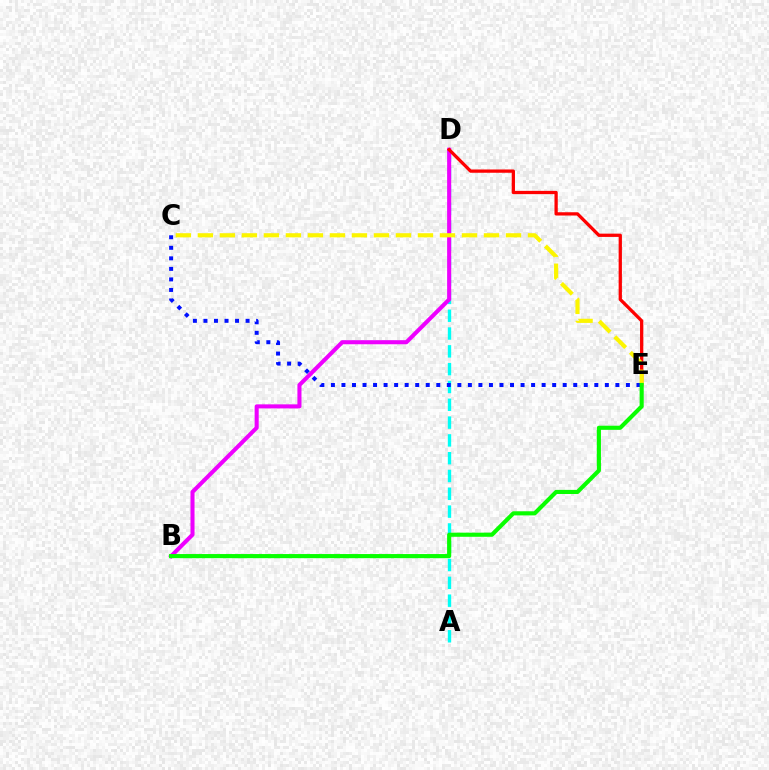{('A', 'D'): [{'color': '#00fff6', 'line_style': 'dashed', 'thickness': 2.42}], ('B', 'D'): [{'color': '#ee00ff', 'line_style': 'solid', 'thickness': 2.93}], ('D', 'E'): [{'color': '#ff0000', 'line_style': 'solid', 'thickness': 2.36}], ('C', 'E'): [{'color': '#fcf500', 'line_style': 'dashed', 'thickness': 2.99}, {'color': '#0010ff', 'line_style': 'dotted', 'thickness': 2.86}], ('B', 'E'): [{'color': '#08ff00', 'line_style': 'solid', 'thickness': 2.97}]}